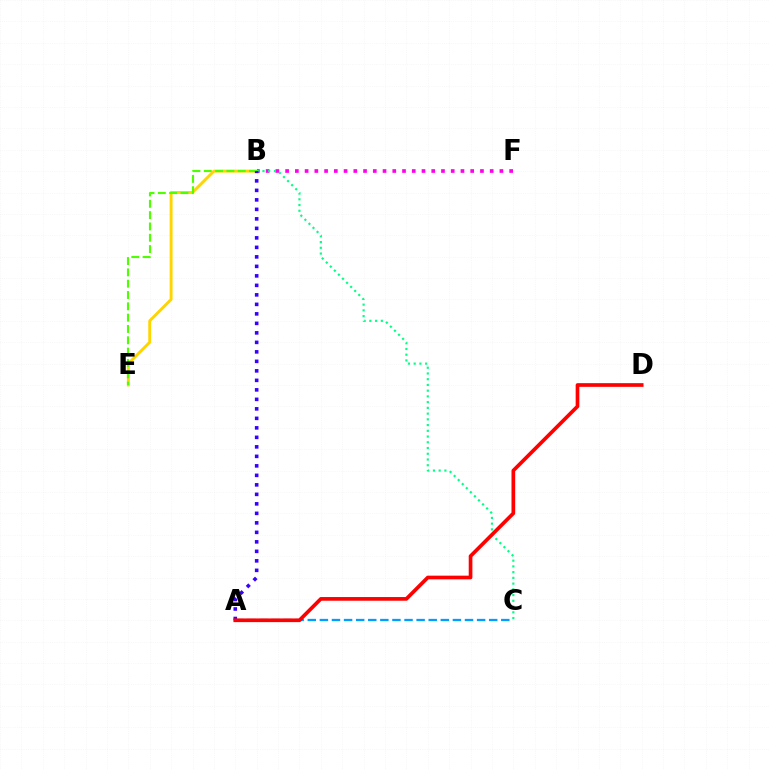{('B', 'E'): [{'color': '#ffd500', 'line_style': 'solid', 'thickness': 2.11}, {'color': '#4fff00', 'line_style': 'dashed', 'thickness': 1.54}], ('B', 'F'): [{'color': '#ff00ed', 'line_style': 'dotted', 'thickness': 2.65}], ('B', 'C'): [{'color': '#00ff86', 'line_style': 'dotted', 'thickness': 1.56}], ('A', 'C'): [{'color': '#009eff', 'line_style': 'dashed', 'thickness': 1.64}], ('A', 'B'): [{'color': '#3700ff', 'line_style': 'dotted', 'thickness': 2.58}], ('A', 'D'): [{'color': '#ff0000', 'line_style': 'solid', 'thickness': 2.65}]}